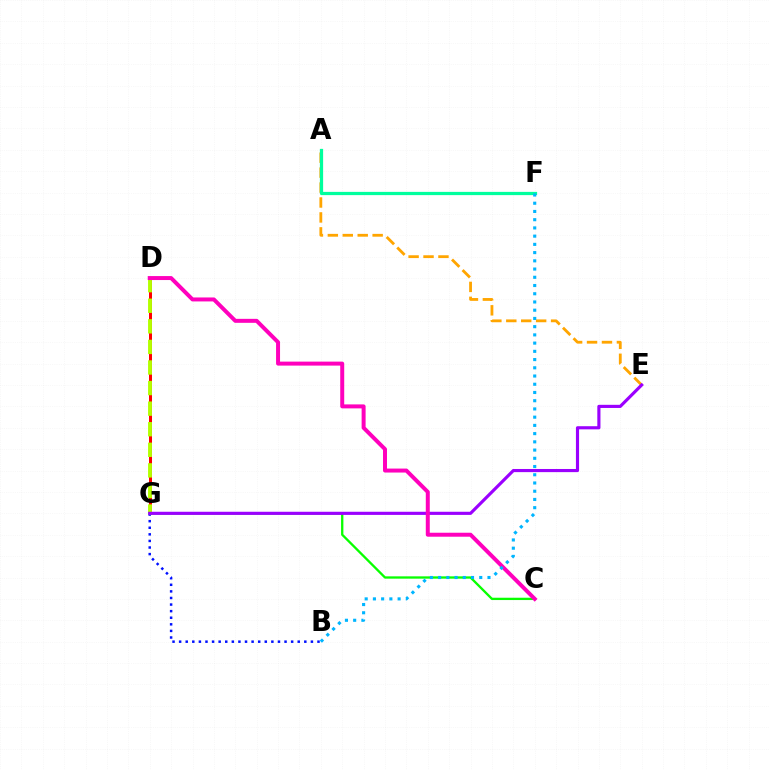{('D', 'G'): [{'color': '#ff0000', 'line_style': 'solid', 'thickness': 2.15}, {'color': '#b3ff00', 'line_style': 'dashed', 'thickness': 2.8}], ('B', 'G'): [{'color': '#0010ff', 'line_style': 'dotted', 'thickness': 1.79}], ('C', 'G'): [{'color': '#08ff00', 'line_style': 'solid', 'thickness': 1.67}], ('A', 'E'): [{'color': '#ffa500', 'line_style': 'dashed', 'thickness': 2.03}], ('E', 'G'): [{'color': '#9b00ff', 'line_style': 'solid', 'thickness': 2.26}], ('C', 'D'): [{'color': '#ff00bd', 'line_style': 'solid', 'thickness': 2.86}], ('A', 'F'): [{'color': '#00ff9d', 'line_style': 'solid', 'thickness': 2.33}], ('B', 'F'): [{'color': '#00b5ff', 'line_style': 'dotted', 'thickness': 2.24}]}